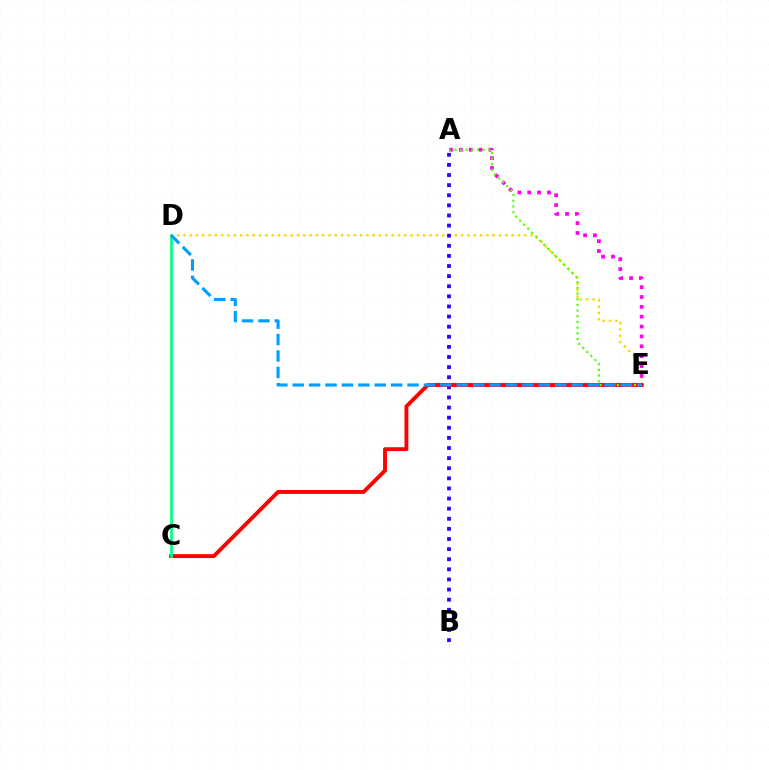{('D', 'E'): [{'color': '#ffd500', 'line_style': 'dotted', 'thickness': 1.72}, {'color': '#009eff', 'line_style': 'dashed', 'thickness': 2.23}], ('A', 'E'): [{'color': '#ff00ed', 'line_style': 'dotted', 'thickness': 2.68}, {'color': '#4fff00', 'line_style': 'dotted', 'thickness': 1.54}], ('A', 'B'): [{'color': '#3700ff', 'line_style': 'dotted', 'thickness': 2.75}], ('C', 'E'): [{'color': '#ff0000', 'line_style': 'solid', 'thickness': 2.79}], ('C', 'D'): [{'color': '#00ff86', 'line_style': 'solid', 'thickness': 1.94}]}